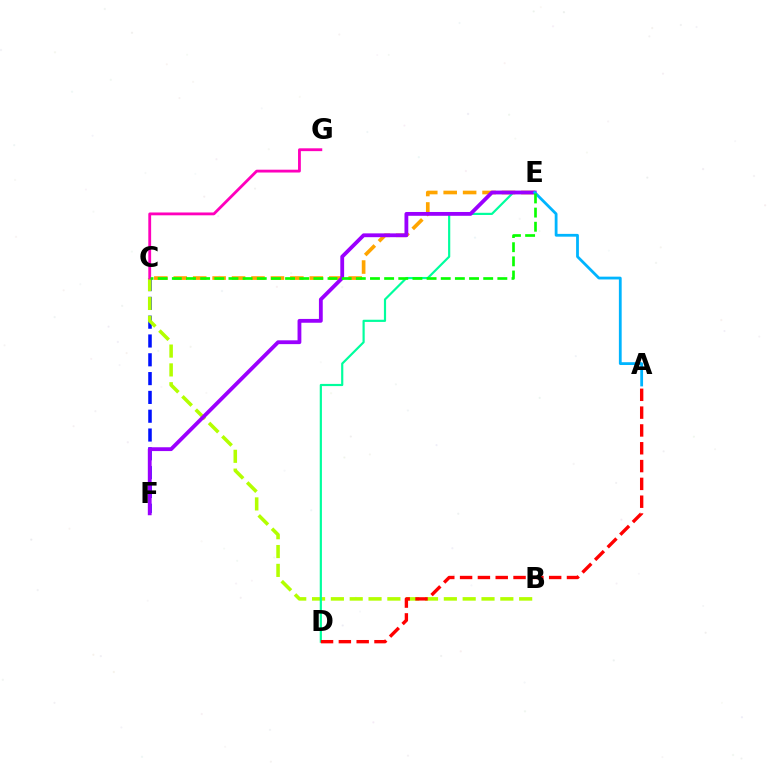{('C', 'F'): [{'color': '#0010ff', 'line_style': 'dashed', 'thickness': 2.55}], ('C', 'E'): [{'color': '#ffa500', 'line_style': 'dashed', 'thickness': 2.64}, {'color': '#08ff00', 'line_style': 'dashed', 'thickness': 1.92}], ('B', 'C'): [{'color': '#b3ff00', 'line_style': 'dashed', 'thickness': 2.56}], ('D', 'E'): [{'color': '#00ff9d', 'line_style': 'solid', 'thickness': 1.57}], ('A', 'D'): [{'color': '#ff0000', 'line_style': 'dashed', 'thickness': 2.42}], ('C', 'G'): [{'color': '#ff00bd', 'line_style': 'solid', 'thickness': 2.03}], ('E', 'F'): [{'color': '#9b00ff', 'line_style': 'solid', 'thickness': 2.75}], ('A', 'E'): [{'color': '#00b5ff', 'line_style': 'solid', 'thickness': 2.01}]}